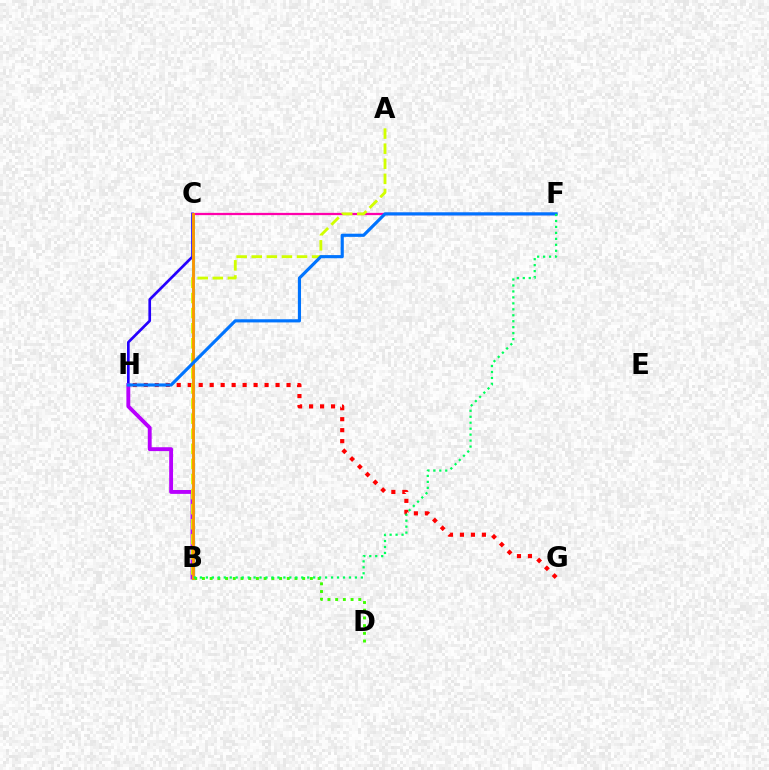{('C', 'H'): [{'color': '#2500ff', 'line_style': 'solid', 'thickness': 1.93}], ('B', 'H'): [{'color': '#b900ff', 'line_style': 'solid', 'thickness': 2.79}], ('G', 'H'): [{'color': '#ff0000', 'line_style': 'dotted', 'thickness': 2.98}], ('B', 'C'): [{'color': '#00fff6', 'line_style': 'solid', 'thickness': 2.25}, {'color': '#ff9400', 'line_style': 'solid', 'thickness': 2.06}], ('C', 'F'): [{'color': '#ff00ac', 'line_style': 'solid', 'thickness': 1.62}], ('B', 'D'): [{'color': '#3dff00', 'line_style': 'dotted', 'thickness': 2.09}], ('A', 'B'): [{'color': '#d1ff00', 'line_style': 'dashed', 'thickness': 2.05}], ('F', 'H'): [{'color': '#0074ff', 'line_style': 'solid', 'thickness': 2.27}], ('B', 'F'): [{'color': '#00ff5c', 'line_style': 'dotted', 'thickness': 1.62}]}